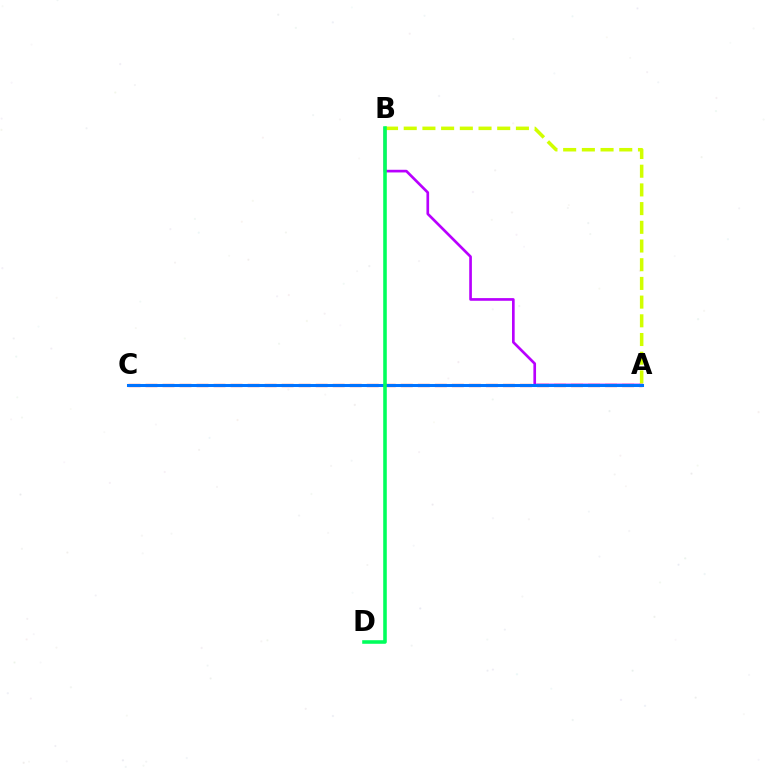{('A', 'B'): [{'color': '#b900ff', 'line_style': 'solid', 'thickness': 1.92}, {'color': '#d1ff00', 'line_style': 'dashed', 'thickness': 2.54}], ('A', 'C'): [{'color': '#ff0000', 'line_style': 'dashed', 'thickness': 2.31}, {'color': '#0074ff', 'line_style': 'solid', 'thickness': 2.19}], ('B', 'D'): [{'color': '#00ff5c', 'line_style': 'solid', 'thickness': 2.57}]}